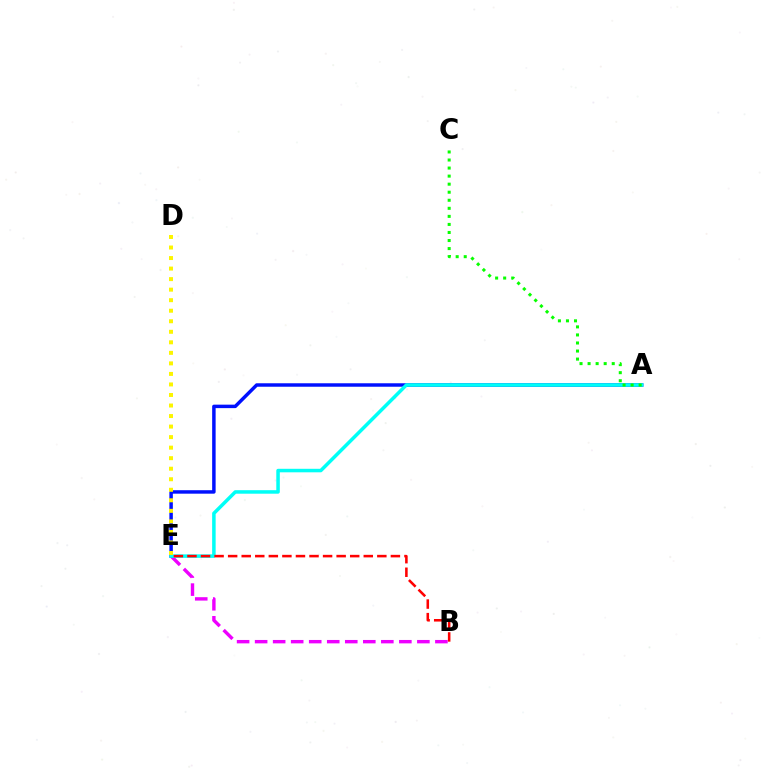{('B', 'E'): [{'color': '#ee00ff', 'line_style': 'dashed', 'thickness': 2.45}, {'color': '#ff0000', 'line_style': 'dashed', 'thickness': 1.84}], ('A', 'E'): [{'color': '#0010ff', 'line_style': 'solid', 'thickness': 2.5}, {'color': '#00fff6', 'line_style': 'solid', 'thickness': 2.53}], ('D', 'E'): [{'color': '#fcf500', 'line_style': 'dotted', 'thickness': 2.86}], ('A', 'C'): [{'color': '#08ff00', 'line_style': 'dotted', 'thickness': 2.19}]}